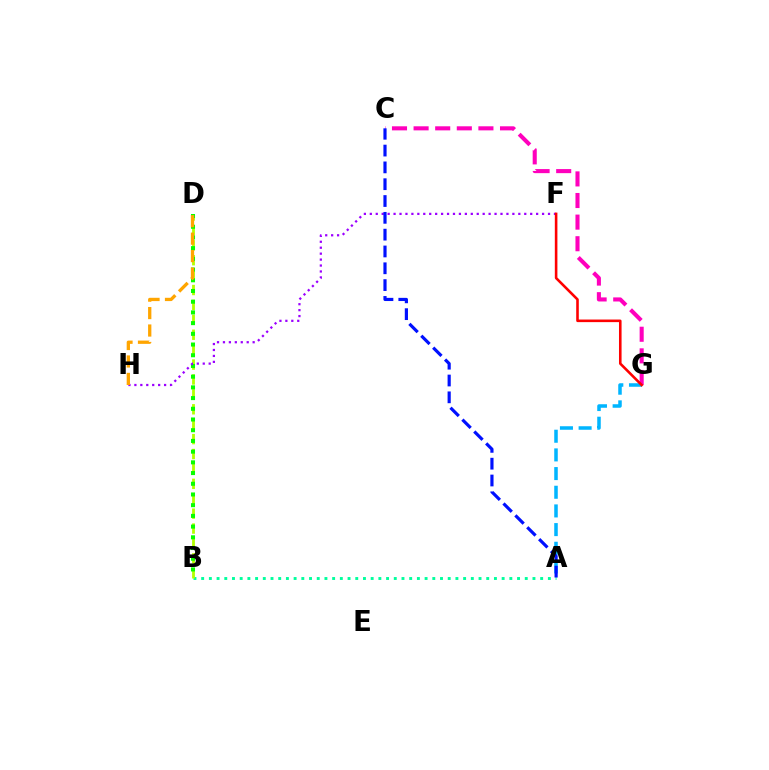{('A', 'B'): [{'color': '#00ff9d', 'line_style': 'dotted', 'thickness': 2.09}], ('B', 'D'): [{'color': '#b3ff00', 'line_style': 'dashed', 'thickness': 2.03}, {'color': '#08ff00', 'line_style': 'dotted', 'thickness': 2.91}], ('C', 'G'): [{'color': '#ff00bd', 'line_style': 'dashed', 'thickness': 2.94}], ('A', 'G'): [{'color': '#00b5ff', 'line_style': 'dashed', 'thickness': 2.54}], ('F', 'H'): [{'color': '#9b00ff', 'line_style': 'dotted', 'thickness': 1.61}], ('A', 'C'): [{'color': '#0010ff', 'line_style': 'dashed', 'thickness': 2.28}], ('F', 'G'): [{'color': '#ff0000', 'line_style': 'solid', 'thickness': 1.86}], ('D', 'H'): [{'color': '#ffa500', 'line_style': 'dashed', 'thickness': 2.37}]}